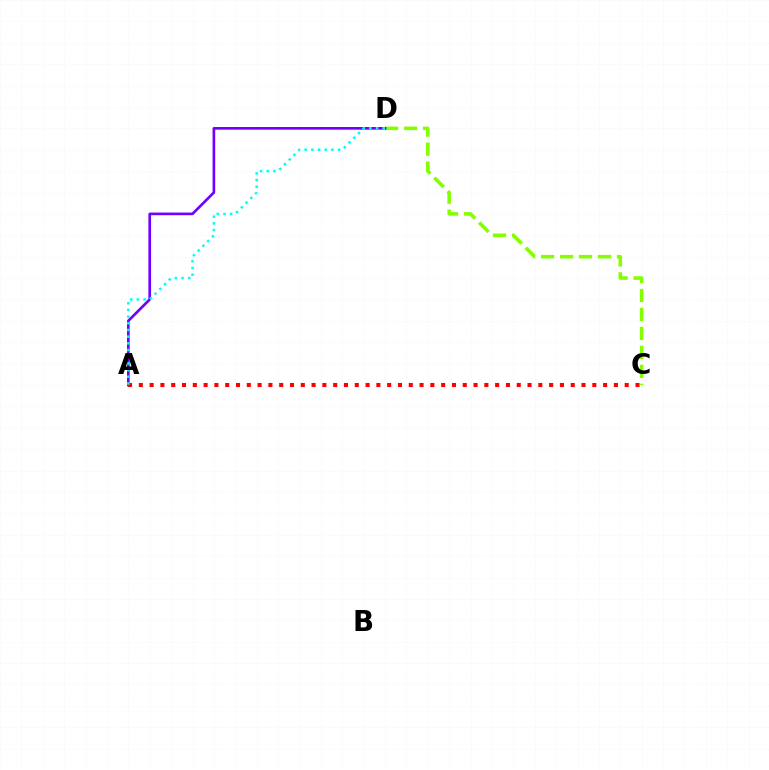{('C', 'D'): [{'color': '#84ff00', 'line_style': 'dashed', 'thickness': 2.58}], ('A', 'D'): [{'color': '#7200ff', 'line_style': 'solid', 'thickness': 1.92}, {'color': '#00fff6', 'line_style': 'dotted', 'thickness': 1.82}], ('A', 'C'): [{'color': '#ff0000', 'line_style': 'dotted', 'thickness': 2.93}]}